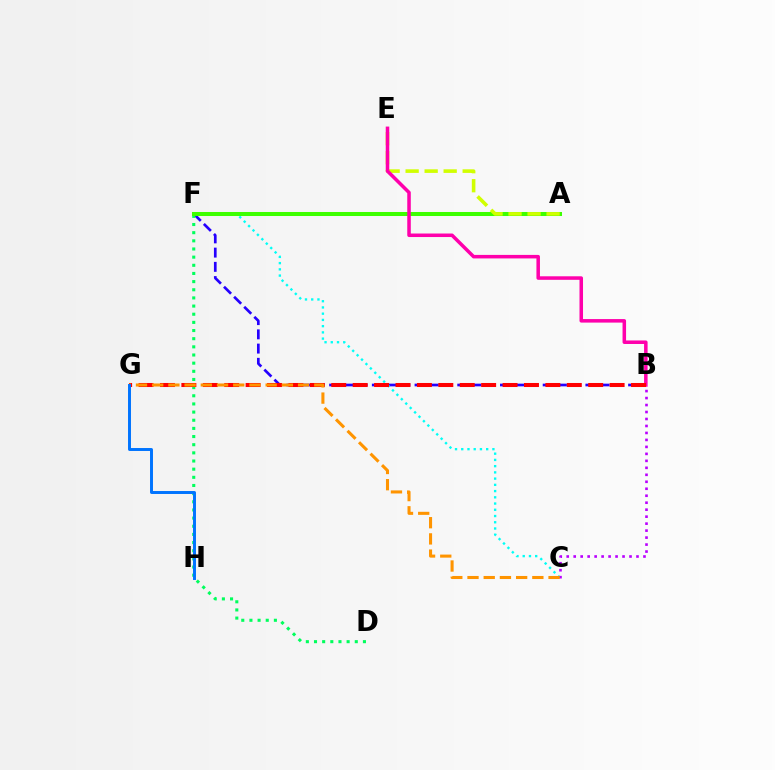{('B', 'F'): [{'color': '#2500ff', 'line_style': 'dashed', 'thickness': 1.93}], ('D', 'F'): [{'color': '#00ff5c', 'line_style': 'dotted', 'thickness': 2.22}], ('C', 'F'): [{'color': '#00fff6', 'line_style': 'dotted', 'thickness': 1.69}], ('A', 'F'): [{'color': '#3dff00', 'line_style': 'solid', 'thickness': 2.9}], ('B', 'C'): [{'color': '#b900ff', 'line_style': 'dotted', 'thickness': 1.9}], ('A', 'E'): [{'color': '#d1ff00', 'line_style': 'dashed', 'thickness': 2.58}], ('B', 'E'): [{'color': '#ff00ac', 'line_style': 'solid', 'thickness': 2.54}], ('B', 'G'): [{'color': '#ff0000', 'line_style': 'dashed', 'thickness': 2.91}], ('C', 'G'): [{'color': '#ff9400', 'line_style': 'dashed', 'thickness': 2.2}], ('G', 'H'): [{'color': '#0074ff', 'line_style': 'solid', 'thickness': 2.13}]}